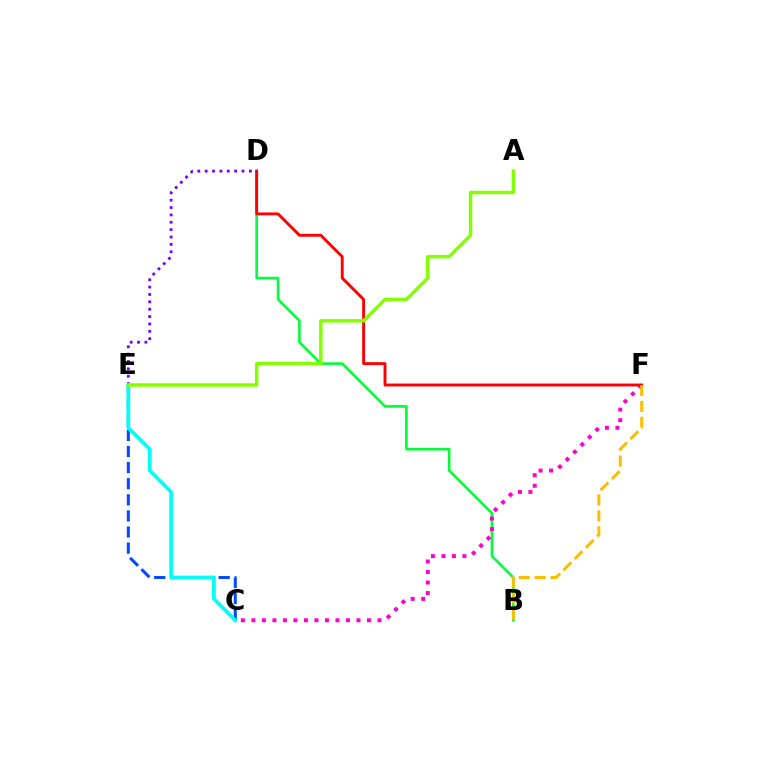{('B', 'D'): [{'color': '#00ff39', 'line_style': 'solid', 'thickness': 1.88}], ('C', 'F'): [{'color': '#ff00cf', 'line_style': 'dotted', 'thickness': 2.85}], ('D', 'F'): [{'color': '#ff0000', 'line_style': 'solid', 'thickness': 2.08}], ('D', 'E'): [{'color': '#7200ff', 'line_style': 'dotted', 'thickness': 2.0}], ('C', 'E'): [{'color': '#004bff', 'line_style': 'dashed', 'thickness': 2.19}, {'color': '#00fff6', 'line_style': 'solid', 'thickness': 2.71}], ('B', 'F'): [{'color': '#ffbd00', 'line_style': 'dashed', 'thickness': 2.16}], ('A', 'E'): [{'color': '#84ff00', 'line_style': 'solid', 'thickness': 2.47}]}